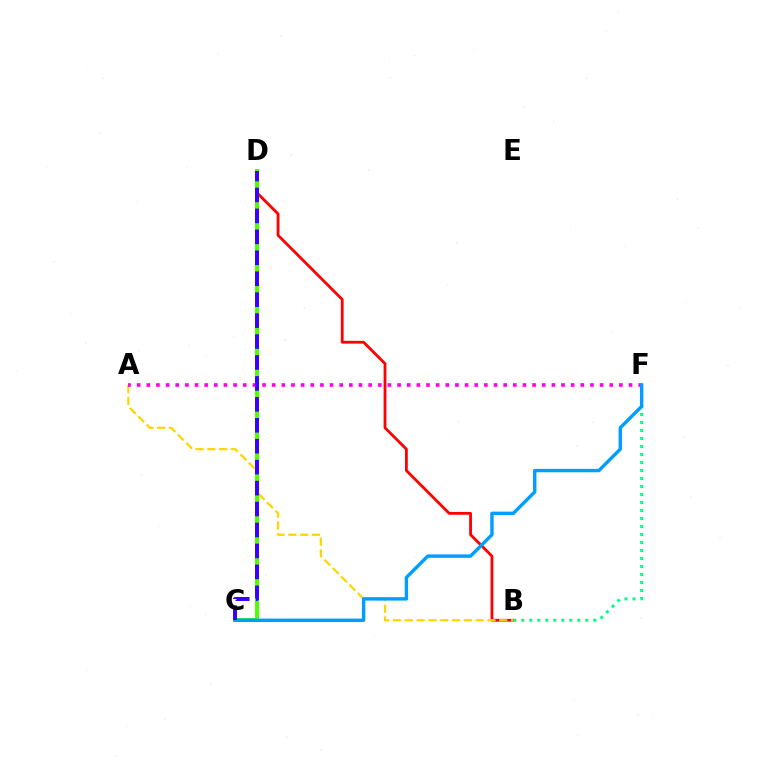{('B', 'D'): [{'color': '#ff0000', 'line_style': 'solid', 'thickness': 2.02}], ('A', 'B'): [{'color': '#ffd500', 'line_style': 'dashed', 'thickness': 1.6}], ('C', 'D'): [{'color': '#4fff00', 'line_style': 'solid', 'thickness': 2.92}, {'color': '#3700ff', 'line_style': 'dashed', 'thickness': 2.84}], ('A', 'F'): [{'color': '#ff00ed', 'line_style': 'dotted', 'thickness': 2.62}], ('B', 'F'): [{'color': '#00ff86', 'line_style': 'dotted', 'thickness': 2.17}], ('C', 'F'): [{'color': '#009eff', 'line_style': 'solid', 'thickness': 2.45}]}